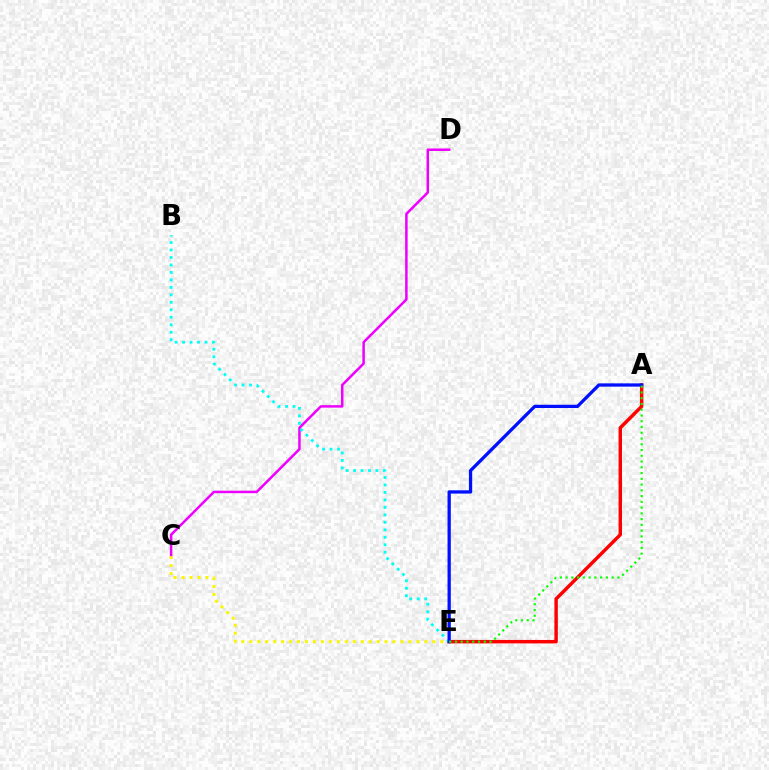{('C', 'D'): [{'color': '#ee00ff', 'line_style': 'solid', 'thickness': 1.8}], ('A', 'E'): [{'color': '#ff0000', 'line_style': 'solid', 'thickness': 2.48}, {'color': '#0010ff', 'line_style': 'solid', 'thickness': 2.36}, {'color': '#08ff00', 'line_style': 'dotted', 'thickness': 1.56}], ('C', 'E'): [{'color': '#fcf500', 'line_style': 'dotted', 'thickness': 2.16}], ('B', 'E'): [{'color': '#00fff6', 'line_style': 'dotted', 'thickness': 2.03}]}